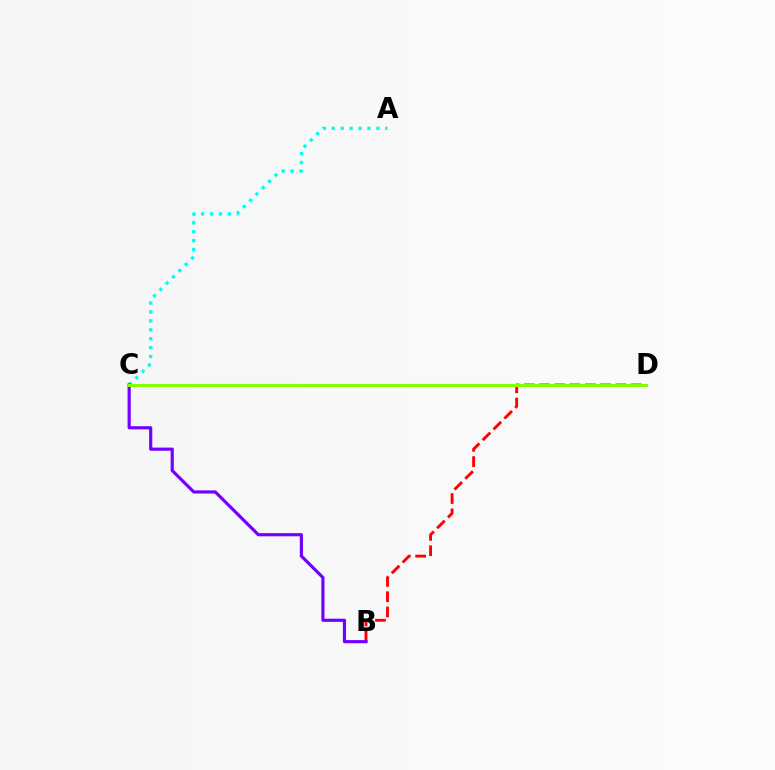{('B', 'D'): [{'color': '#ff0000', 'line_style': 'dashed', 'thickness': 2.08}], ('A', 'C'): [{'color': '#00fff6', 'line_style': 'dotted', 'thickness': 2.42}], ('B', 'C'): [{'color': '#7200ff', 'line_style': 'solid', 'thickness': 2.27}], ('C', 'D'): [{'color': '#84ff00', 'line_style': 'solid', 'thickness': 2.19}]}